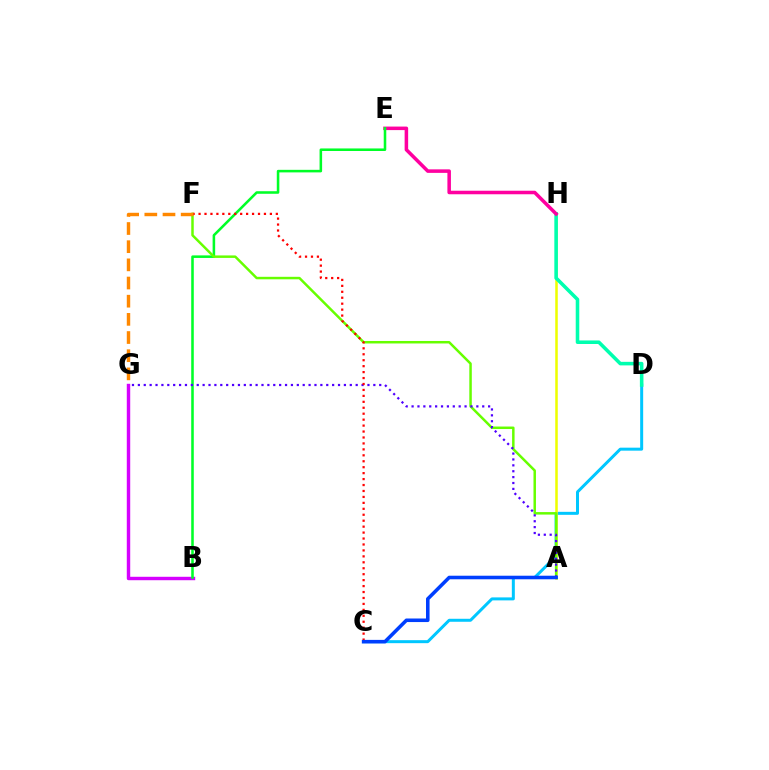{('C', 'D'): [{'color': '#00c7ff', 'line_style': 'solid', 'thickness': 2.15}], ('A', 'H'): [{'color': '#eeff00', 'line_style': 'solid', 'thickness': 1.82}], ('D', 'H'): [{'color': '#00ffaf', 'line_style': 'solid', 'thickness': 2.56}], ('B', 'G'): [{'color': '#d600ff', 'line_style': 'solid', 'thickness': 2.47}], ('E', 'H'): [{'color': '#ff00a0', 'line_style': 'solid', 'thickness': 2.54}], ('B', 'E'): [{'color': '#00ff27', 'line_style': 'solid', 'thickness': 1.84}], ('A', 'F'): [{'color': '#66ff00', 'line_style': 'solid', 'thickness': 1.79}], ('A', 'G'): [{'color': '#4f00ff', 'line_style': 'dotted', 'thickness': 1.6}], ('C', 'F'): [{'color': '#ff0000', 'line_style': 'dotted', 'thickness': 1.61}], ('F', 'G'): [{'color': '#ff8800', 'line_style': 'dashed', 'thickness': 2.47}], ('A', 'C'): [{'color': '#003fff', 'line_style': 'solid', 'thickness': 2.56}]}